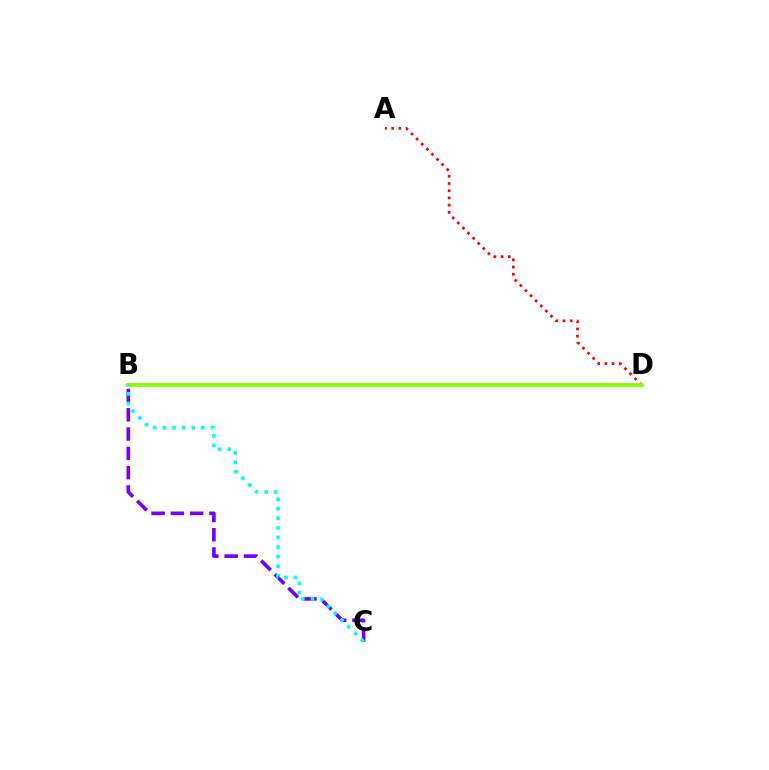{('B', 'C'): [{'color': '#7200ff', 'line_style': 'dashed', 'thickness': 2.62}, {'color': '#00fff6', 'line_style': 'dotted', 'thickness': 2.6}], ('A', 'D'): [{'color': '#ff0000', 'line_style': 'dotted', 'thickness': 1.96}], ('B', 'D'): [{'color': '#84ff00', 'line_style': 'solid', 'thickness': 2.74}]}